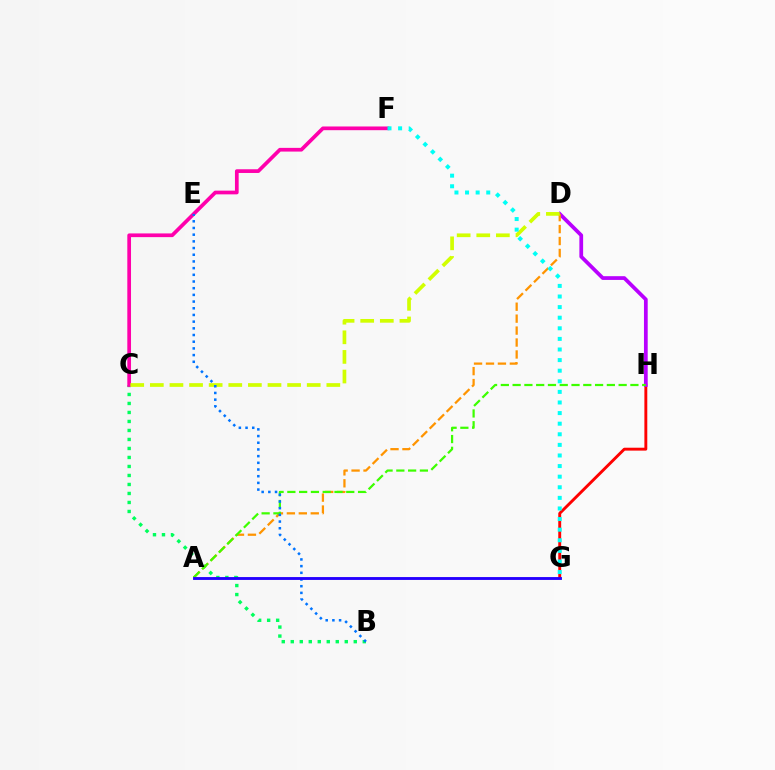{('B', 'C'): [{'color': '#00ff5c', 'line_style': 'dotted', 'thickness': 2.45}], ('G', 'H'): [{'color': '#ff0000', 'line_style': 'solid', 'thickness': 2.09}], ('D', 'H'): [{'color': '#b900ff', 'line_style': 'solid', 'thickness': 2.69}], ('A', 'D'): [{'color': '#ff9400', 'line_style': 'dashed', 'thickness': 1.62}], ('A', 'H'): [{'color': '#3dff00', 'line_style': 'dashed', 'thickness': 1.6}], ('C', 'F'): [{'color': '#ff00ac', 'line_style': 'solid', 'thickness': 2.67}], ('C', 'D'): [{'color': '#d1ff00', 'line_style': 'dashed', 'thickness': 2.66}], ('B', 'E'): [{'color': '#0074ff', 'line_style': 'dotted', 'thickness': 1.82}], ('A', 'G'): [{'color': '#2500ff', 'line_style': 'solid', 'thickness': 2.07}], ('F', 'G'): [{'color': '#00fff6', 'line_style': 'dotted', 'thickness': 2.88}]}